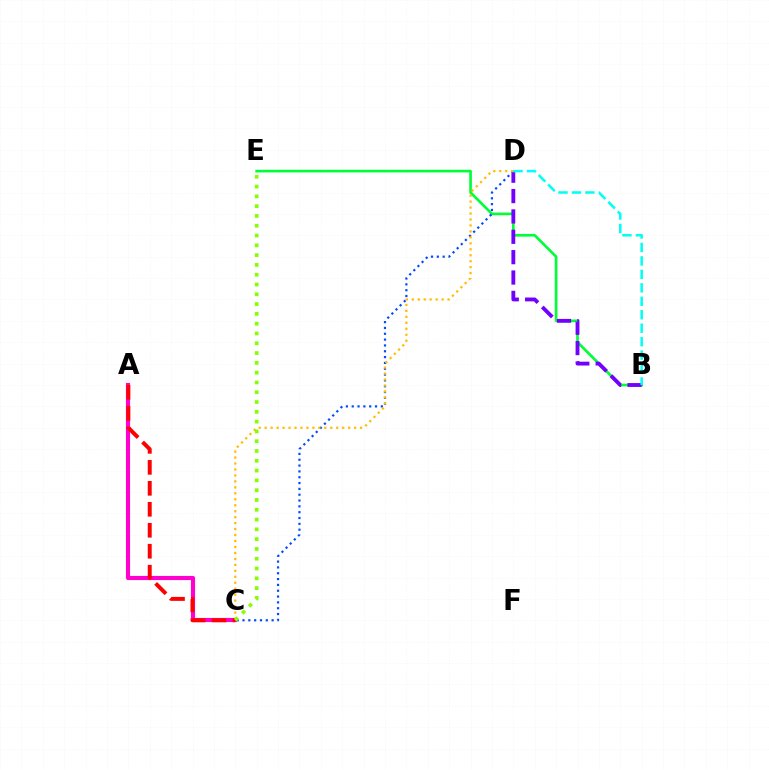{('A', 'C'): [{'color': '#ff00cf', 'line_style': 'solid', 'thickness': 2.97}, {'color': '#ff0000', 'line_style': 'dashed', 'thickness': 2.85}], ('B', 'E'): [{'color': '#00ff39', 'line_style': 'solid', 'thickness': 1.92}], ('C', 'D'): [{'color': '#004bff', 'line_style': 'dotted', 'thickness': 1.58}, {'color': '#ffbd00', 'line_style': 'dotted', 'thickness': 1.62}], ('B', 'D'): [{'color': '#7200ff', 'line_style': 'dashed', 'thickness': 2.77}, {'color': '#00fff6', 'line_style': 'dashed', 'thickness': 1.83}], ('C', 'E'): [{'color': '#84ff00', 'line_style': 'dotted', 'thickness': 2.66}]}